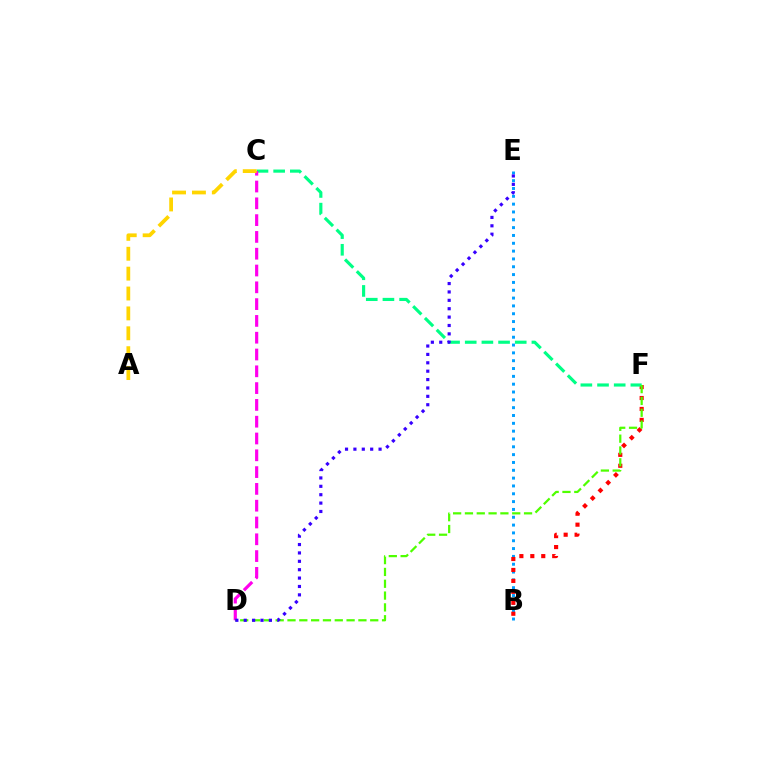{('B', 'E'): [{'color': '#009eff', 'line_style': 'dotted', 'thickness': 2.13}], ('B', 'F'): [{'color': '#ff0000', 'line_style': 'dotted', 'thickness': 2.97}], ('C', 'F'): [{'color': '#00ff86', 'line_style': 'dashed', 'thickness': 2.26}], ('C', 'D'): [{'color': '#ff00ed', 'line_style': 'dashed', 'thickness': 2.28}], ('D', 'F'): [{'color': '#4fff00', 'line_style': 'dashed', 'thickness': 1.61}], ('D', 'E'): [{'color': '#3700ff', 'line_style': 'dotted', 'thickness': 2.28}], ('A', 'C'): [{'color': '#ffd500', 'line_style': 'dashed', 'thickness': 2.7}]}